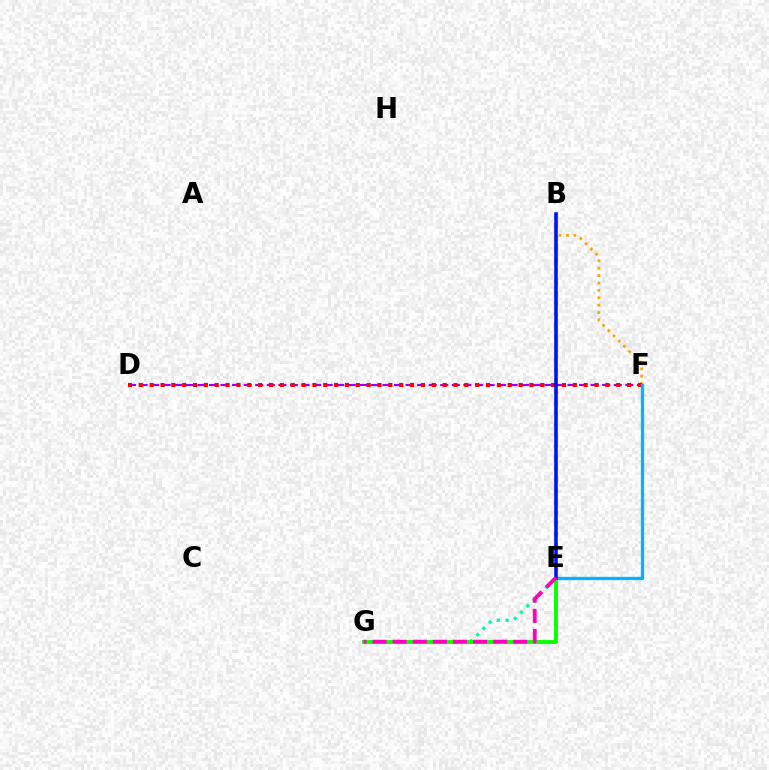{('D', 'F'): [{'color': '#9b00ff', 'line_style': 'dashed', 'thickness': 1.57}, {'color': '#ff0000', 'line_style': 'dotted', 'thickness': 2.95}], ('E', 'G'): [{'color': '#00ff9d', 'line_style': 'dotted', 'thickness': 2.41}, {'color': '#08ff00', 'line_style': 'solid', 'thickness': 2.78}, {'color': '#ff00bd', 'line_style': 'dashed', 'thickness': 2.73}], ('B', 'F'): [{'color': '#ffa500', 'line_style': 'dotted', 'thickness': 2.01}], ('B', 'E'): [{'color': '#b3ff00', 'line_style': 'dotted', 'thickness': 2.98}, {'color': '#0010ff', 'line_style': 'solid', 'thickness': 2.57}], ('E', 'F'): [{'color': '#00b5ff', 'line_style': 'solid', 'thickness': 2.37}]}